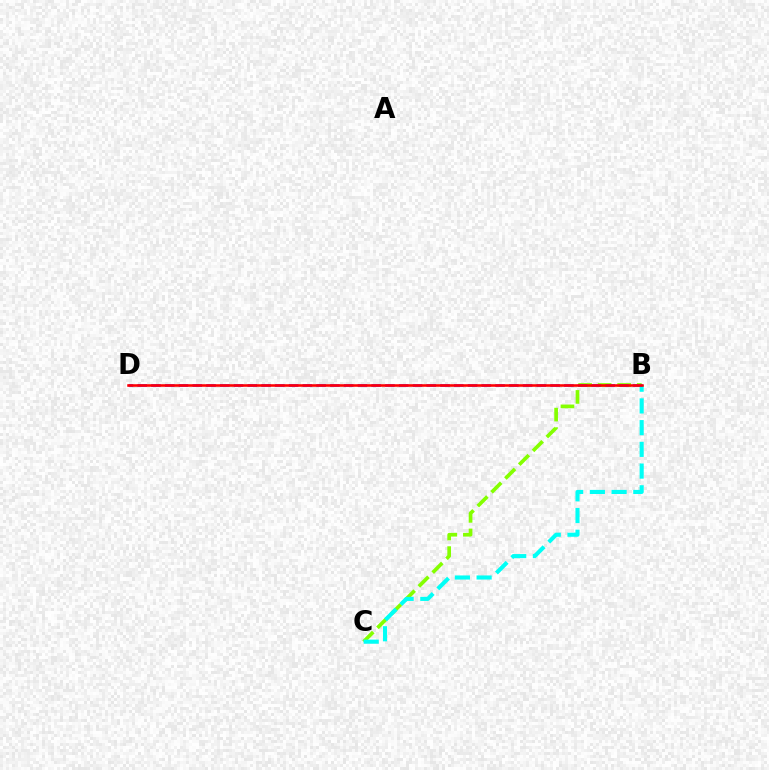{('B', 'C'): [{'color': '#84ff00', 'line_style': 'dashed', 'thickness': 2.65}, {'color': '#00fff6', 'line_style': 'dashed', 'thickness': 2.95}], ('B', 'D'): [{'color': '#7200ff', 'line_style': 'dashed', 'thickness': 1.87}, {'color': '#ff0000', 'line_style': 'solid', 'thickness': 1.84}]}